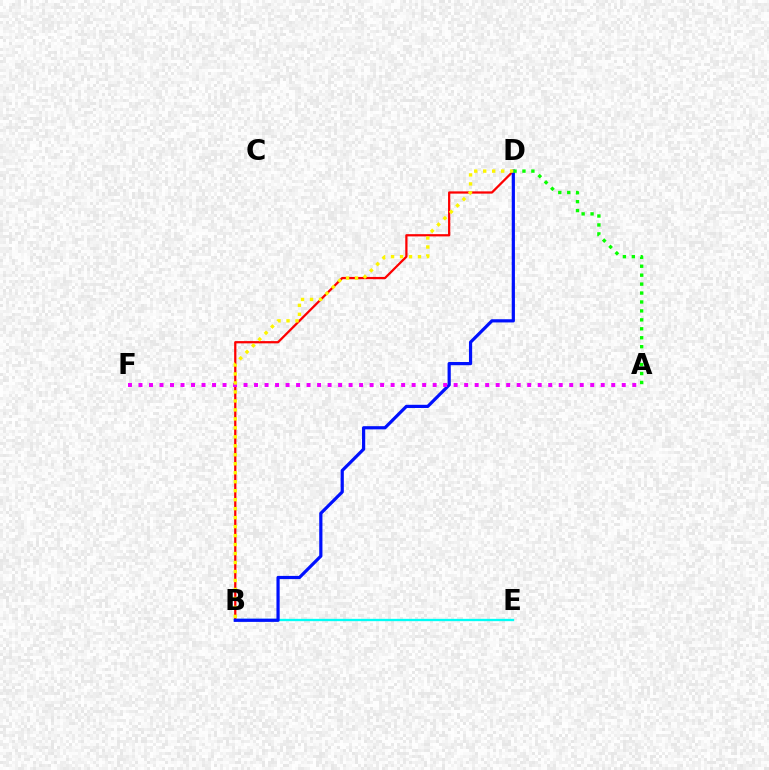{('B', 'E'): [{'color': '#00fff6', 'line_style': 'solid', 'thickness': 1.68}], ('B', 'D'): [{'color': '#ff0000', 'line_style': 'solid', 'thickness': 1.62}, {'color': '#0010ff', 'line_style': 'solid', 'thickness': 2.3}, {'color': '#fcf500', 'line_style': 'dotted', 'thickness': 2.44}], ('A', 'F'): [{'color': '#ee00ff', 'line_style': 'dotted', 'thickness': 2.85}], ('A', 'D'): [{'color': '#08ff00', 'line_style': 'dotted', 'thickness': 2.43}]}